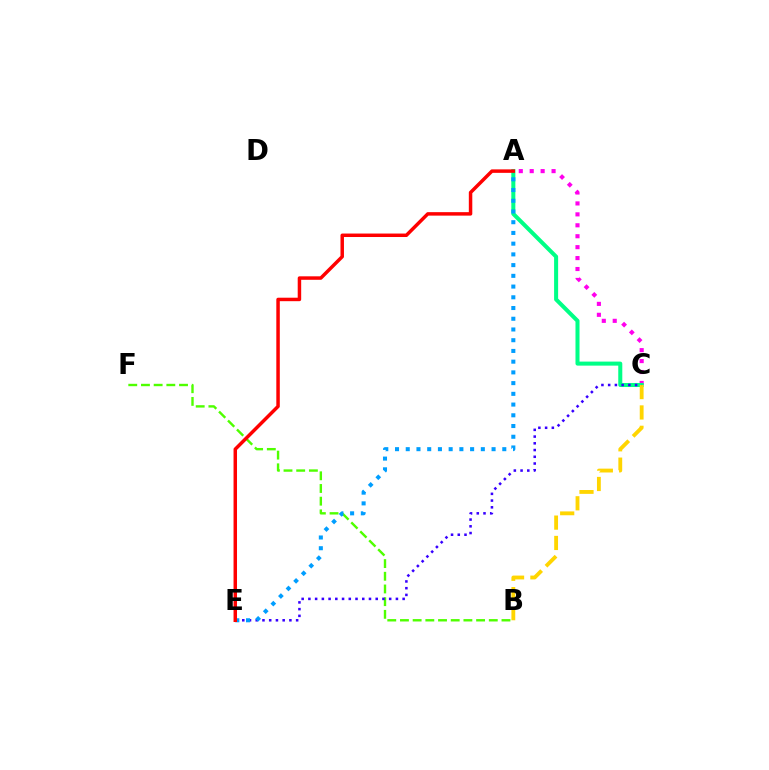{('A', 'C'): [{'color': '#ff00ed', 'line_style': 'dotted', 'thickness': 2.97}, {'color': '#00ff86', 'line_style': 'solid', 'thickness': 2.91}], ('B', 'F'): [{'color': '#4fff00', 'line_style': 'dashed', 'thickness': 1.72}], ('B', 'C'): [{'color': '#ffd500', 'line_style': 'dashed', 'thickness': 2.76}], ('C', 'E'): [{'color': '#3700ff', 'line_style': 'dotted', 'thickness': 1.83}], ('A', 'E'): [{'color': '#009eff', 'line_style': 'dotted', 'thickness': 2.91}, {'color': '#ff0000', 'line_style': 'solid', 'thickness': 2.5}]}